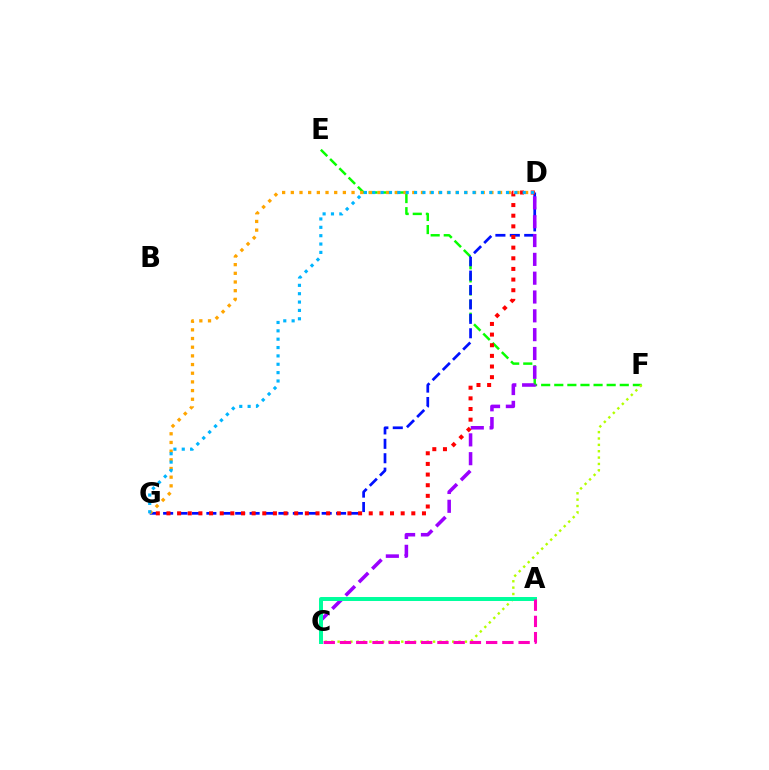{('E', 'F'): [{'color': '#08ff00', 'line_style': 'dashed', 'thickness': 1.78}], ('C', 'F'): [{'color': '#b3ff00', 'line_style': 'dotted', 'thickness': 1.73}], ('D', 'G'): [{'color': '#0010ff', 'line_style': 'dashed', 'thickness': 1.96}, {'color': '#ffa500', 'line_style': 'dotted', 'thickness': 2.36}, {'color': '#ff0000', 'line_style': 'dotted', 'thickness': 2.89}, {'color': '#00b5ff', 'line_style': 'dotted', 'thickness': 2.27}], ('C', 'D'): [{'color': '#9b00ff', 'line_style': 'dashed', 'thickness': 2.56}], ('A', 'C'): [{'color': '#00ff9d', 'line_style': 'solid', 'thickness': 2.86}, {'color': '#ff00bd', 'line_style': 'dashed', 'thickness': 2.21}]}